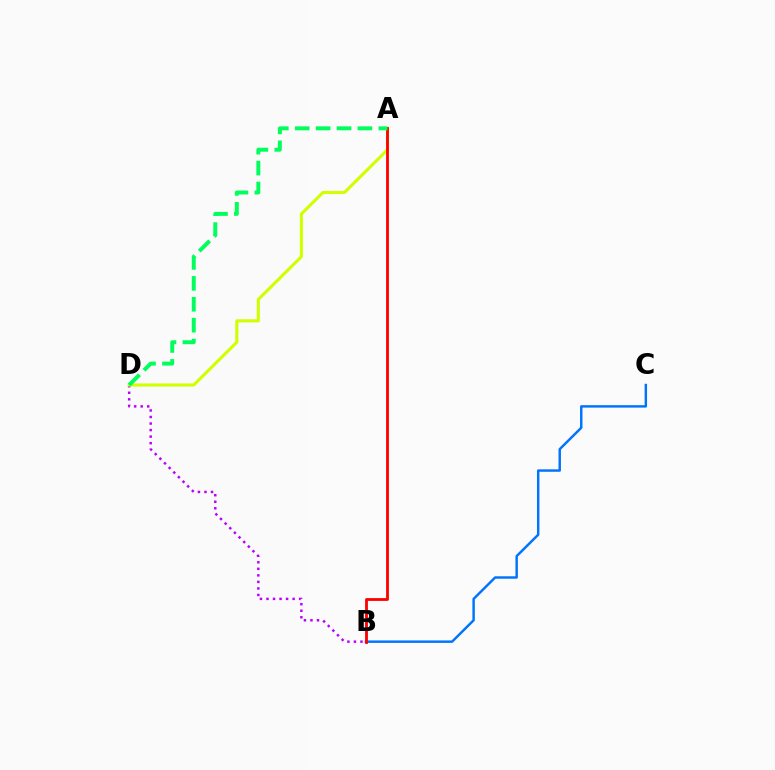{('B', 'D'): [{'color': '#b900ff', 'line_style': 'dotted', 'thickness': 1.78}], ('B', 'C'): [{'color': '#0074ff', 'line_style': 'solid', 'thickness': 1.77}], ('A', 'D'): [{'color': '#d1ff00', 'line_style': 'solid', 'thickness': 2.23}, {'color': '#00ff5c', 'line_style': 'dashed', 'thickness': 2.84}], ('A', 'B'): [{'color': '#ff0000', 'line_style': 'solid', 'thickness': 2.03}]}